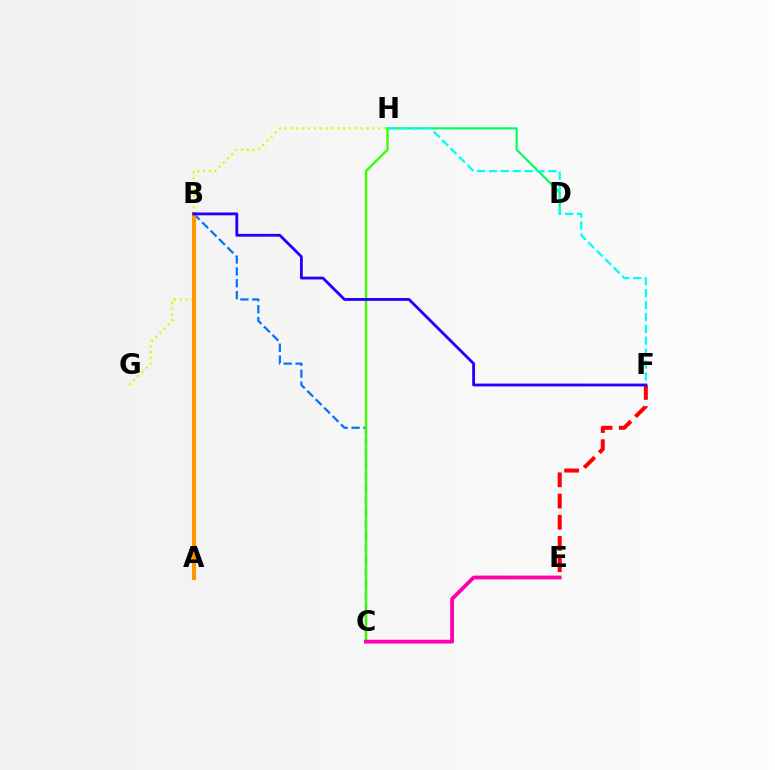{('B', 'C'): [{'color': '#0074ff', 'line_style': 'dashed', 'thickness': 1.61}], ('E', 'F'): [{'color': '#ff0000', 'line_style': 'dashed', 'thickness': 2.88}], ('A', 'B'): [{'color': '#b900ff', 'line_style': 'dotted', 'thickness': 1.64}, {'color': '#ff9400', 'line_style': 'solid', 'thickness': 2.91}], ('D', 'H'): [{'color': '#00ff5c', 'line_style': 'solid', 'thickness': 1.54}], ('C', 'H'): [{'color': '#3dff00', 'line_style': 'solid', 'thickness': 1.75}], ('F', 'H'): [{'color': '#00fff6', 'line_style': 'dashed', 'thickness': 1.62}], ('C', 'E'): [{'color': '#ff00ac', 'line_style': 'solid', 'thickness': 2.73}], ('G', 'H'): [{'color': '#d1ff00', 'line_style': 'dotted', 'thickness': 1.59}], ('B', 'F'): [{'color': '#2500ff', 'line_style': 'solid', 'thickness': 2.04}]}